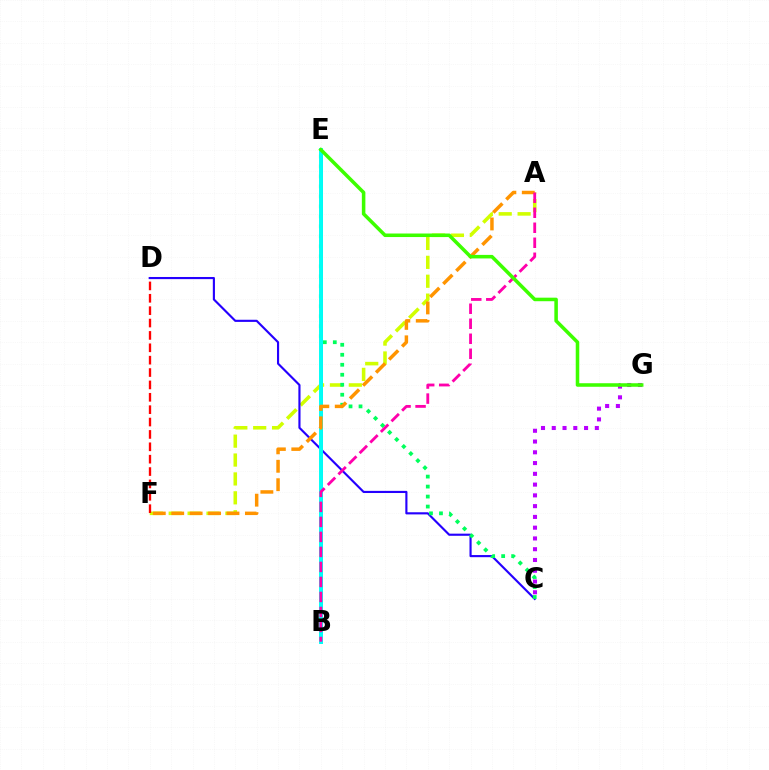{('B', 'E'): [{'color': '#0074ff', 'line_style': 'solid', 'thickness': 1.94}, {'color': '#00fff6', 'line_style': 'solid', 'thickness': 2.83}], ('A', 'F'): [{'color': '#d1ff00', 'line_style': 'dashed', 'thickness': 2.57}, {'color': '#ff9400', 'line_style': 'dashed', 'thickness': 2.5}], ('D', 'F'): [{'color': '#ff0000', 'line_style': 'dashed', 'thickness': 1.68}], ('C', 'D'): [{'color': '#2500ff', 'line_style': 'solid', 'thickness': 1.54}], ('C', 'E'): [{'color': '#00ff5c', 'line_style': 'dotted', 'thickness': 2.71}], ('C', 'G'): [{'color': '#b900ff', 'line_style': 'dotted', 'thickness': 2.93}], ('A', 'B'): [{'color': '#ff00ac', 'line_style': 'dashed', 'thickness': 2.04}], ('E', 'G'): [{'color': '#3dff00', 'line_style': 'solid', 'thickness': 2.55}]}